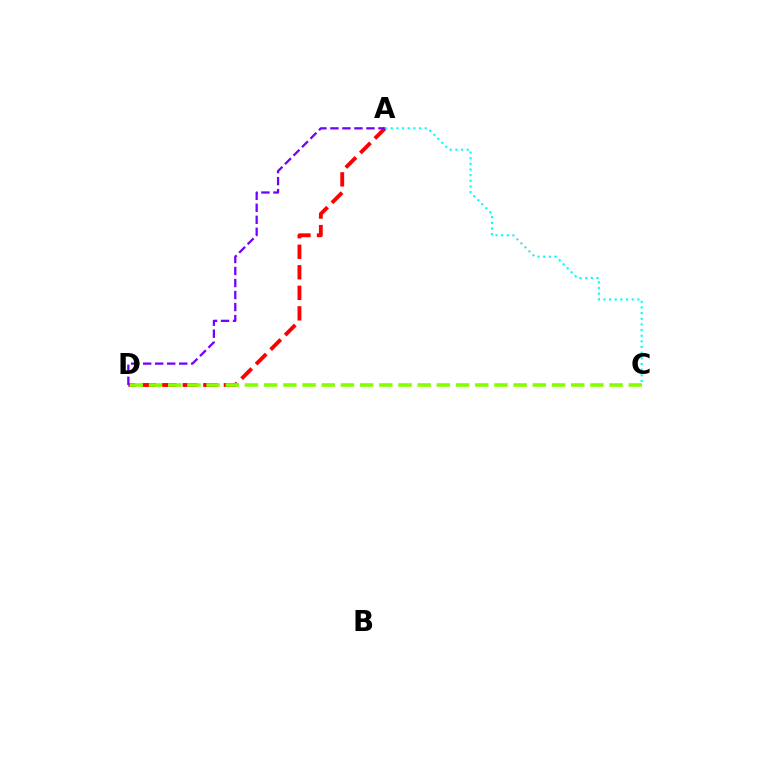{('A', 'D'): [{'color': '#ff0000', 'line_style': 'dashed', 'thickness': 2.79}, {'color': '#7200ff', 'line_style': 'dashed', 'thickness': 1.63}], ('C', 'D'): [{'color': '#84ff00', 'line_style': 'dashed', 'thickness': 2.61}], ('A', 'C'): [{'color': '#00fff6', 'line_style': 'dotted', 'thickness': 1.54}]}